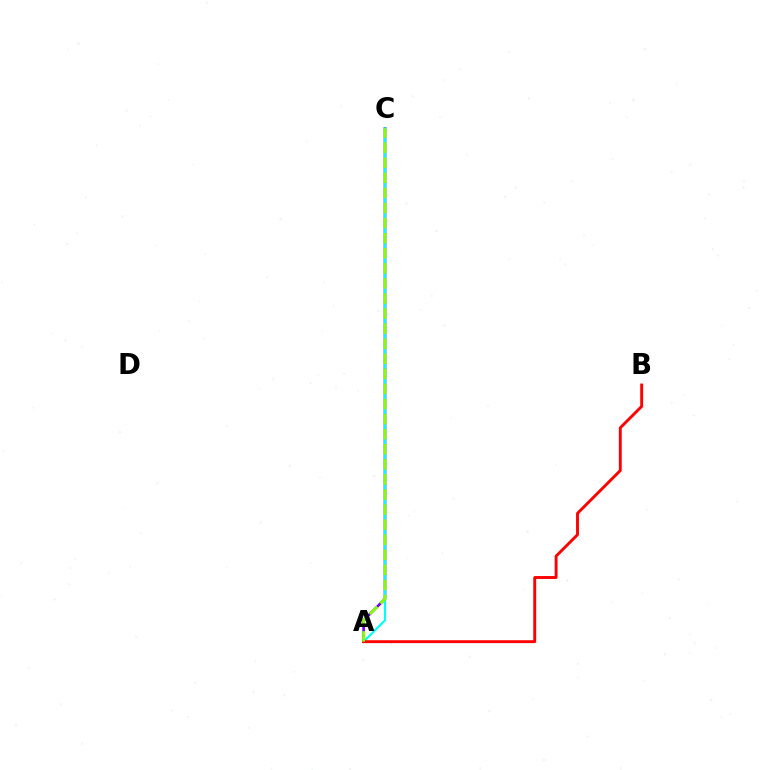{('A', 'C'): [{'color': '#7200ff', 'line_style': 'solid', 'thickness': 1.9}, {'color': '#00fff6', 'line_style': 'solid', 'thickness': 1.54}, {'color': '#84ff00', 'line_style': 'dashed', 'thickness': 2.05}], ('A', 'B'): [{'color': '#ff0000', 'line_style': 'solid', 'thickness': 2.08}]}